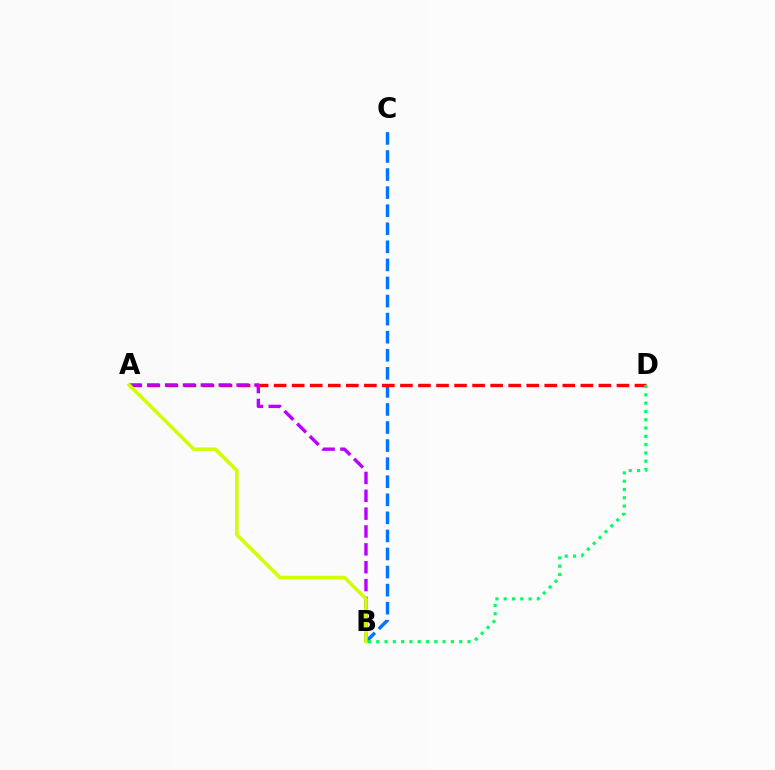{('B', 'C'): [{'color': '#0074ff', 'line_style': 'dashed', 'thickness': 2.45}], ('A', 'D'): [{'color': '#ff0000', 'line_style': 'dashed', 'thickness': 2.45}], ('B', 'D'): [{'color': '#00ff5c', 'line_style': 'dotted', 'thickness': 2.25}], ('A', 'B'): [{'color': '#b900ff', 'line_style': 'dashed', 'thickness': 2.43}, {'color': '#d1ff00', 'line_style': 'solid', 'thickness': 2.53}]}